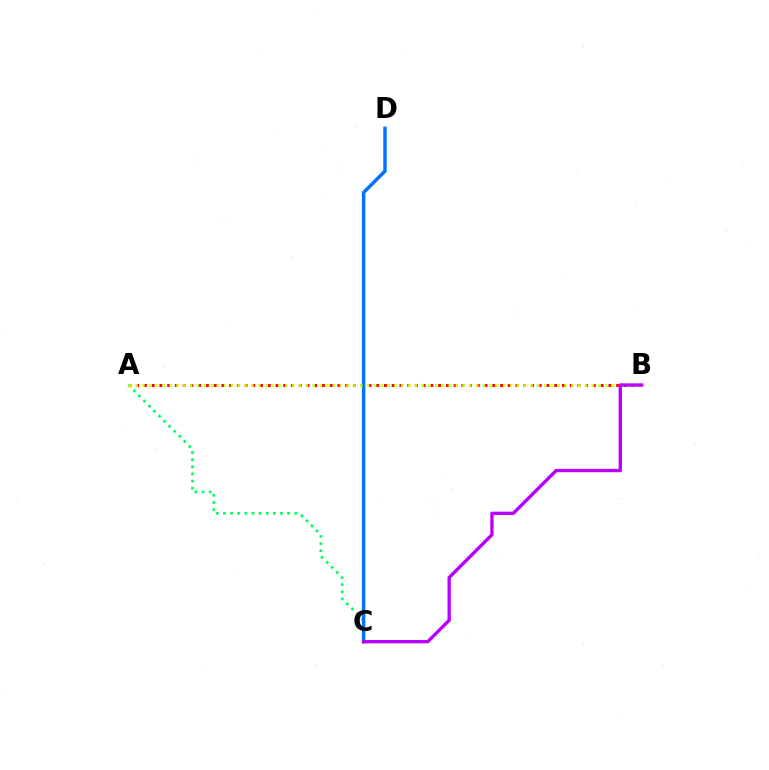{('A', 'B'): [{'color': '#ff0000', 'line_style': 'dotted', 'thickness': 2.1}, {'color': '#d1ff00', 'line_style': 'dotted', 'thickness': 1.85}], ('A', 'C'): [{'color': '#00ff5c', 'line_style': 'dotted', 'thickness': 1.94}], ('C', 'D'): [{'color': '#0074ff', 'line_style': 'solid', 'thickness': 2.49}], ('B', 'C'): [{'color': '#b900ff', 'line_style': 'solid', 'thickness': 2.41}]}